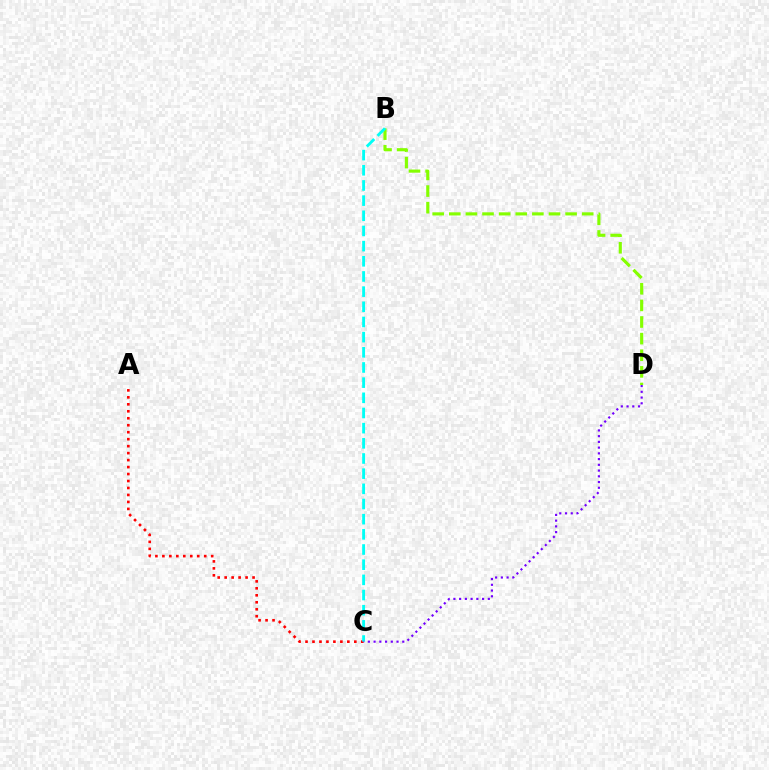{('B', 'D'): [{'color': '#84ff00', 'line_style': 'dashed', 'thickness': 2.26}], ('A', 'C'): [{'color': '#ff0000', 'line_style': 'dotted', 'thickness': 1.89}], ('B', 'C'): [{'color': '#00fff6', 'line_style': 'dashed', 'thickness': 2.06}], ('C', 'D'): [{'color': '#7200ff', 'line_style': 'dotted', 'thickness': 1.56}]}